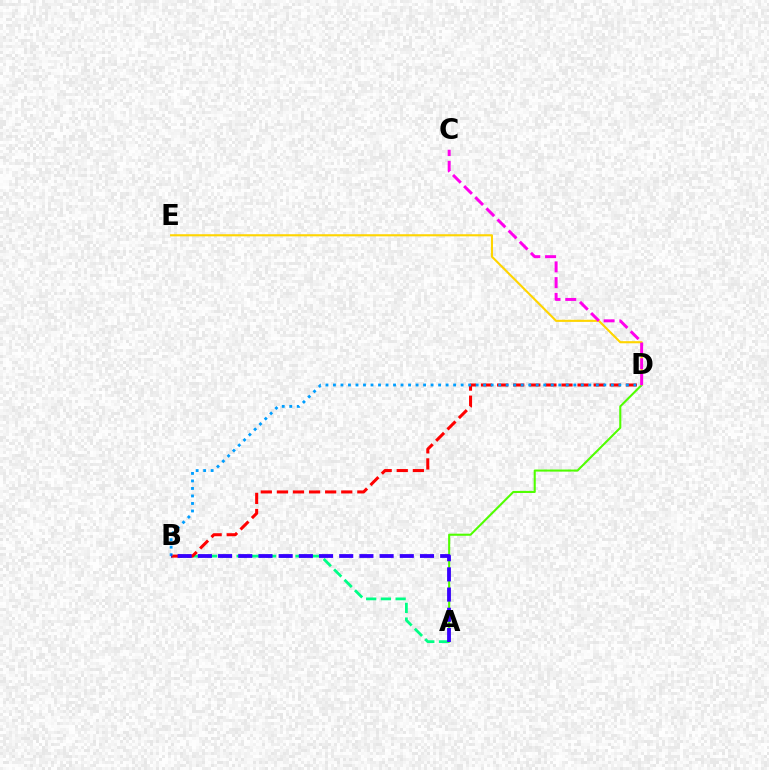{('A', 'B'): [{'color': '#00ff86', 'line_style': 'dashed', 'thickness': 2.0}, {'color': '#3700ff', 'line_style': 'dashed', 'thickness': 2.74}], ('B', 'D'): [{'color': '#ff0000', 'line_style': 'dashed', 'thickness': 2.19}, {'color': '#009eff', 'line_style': 'dotted', 'thickness': 2.04}], ('A', 'D'): [{'color': '#4fff00', 'line_style': 'solid', 'thickness': 1.5}], ('D', 'E'): [{'color': '#ffd500', 'line_style': 'solid', 'thickness': 1.53}], ('C', 'D'): [{'color': '#ff00ed', 'line_style': 'dashed', 'thickness': 2.14}]}